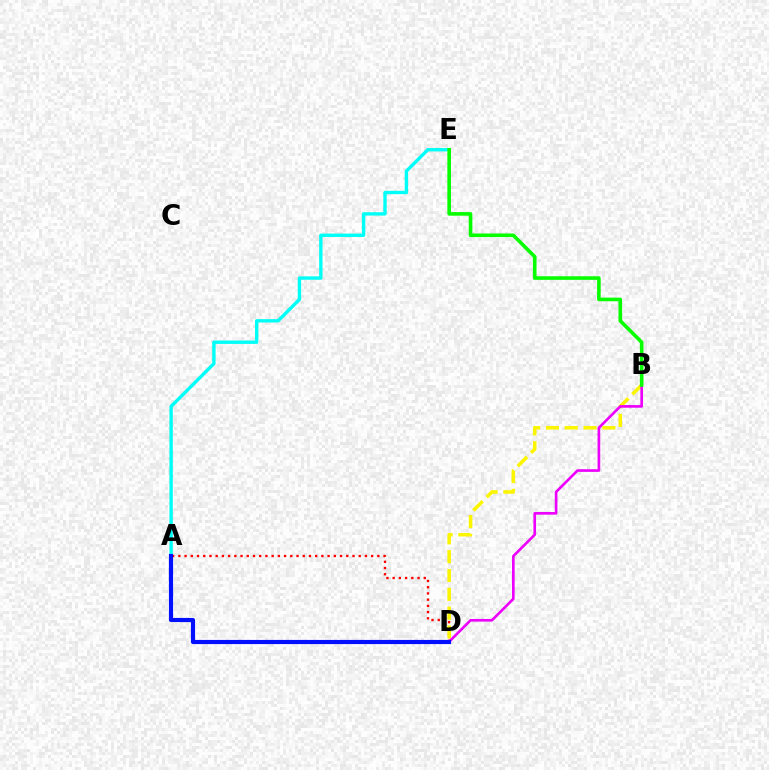{('A', 'D'): [{'color': '#ff0000', 'line_style': 'dotted', 'thickness': 1.69}, {'color': '#0010ff', 'line_style': 'solid', 'thickness': 2.99}], ('A', 'E'): [{'color': '#00fff6', 'line_style': 'solid', 'thickness': 2.43}], ('B', 'D'): [{'color': '#fcf500', 'line_style': 'dashed', 'thickness': 2.56}, {'color': '#ee00ff', 'line_style': 'solid', 'thickness': 1.9}], ('B', 'E'): [{'color': '#08ff00', 'line_style': 'solid', 'thickness': 2.6}]}